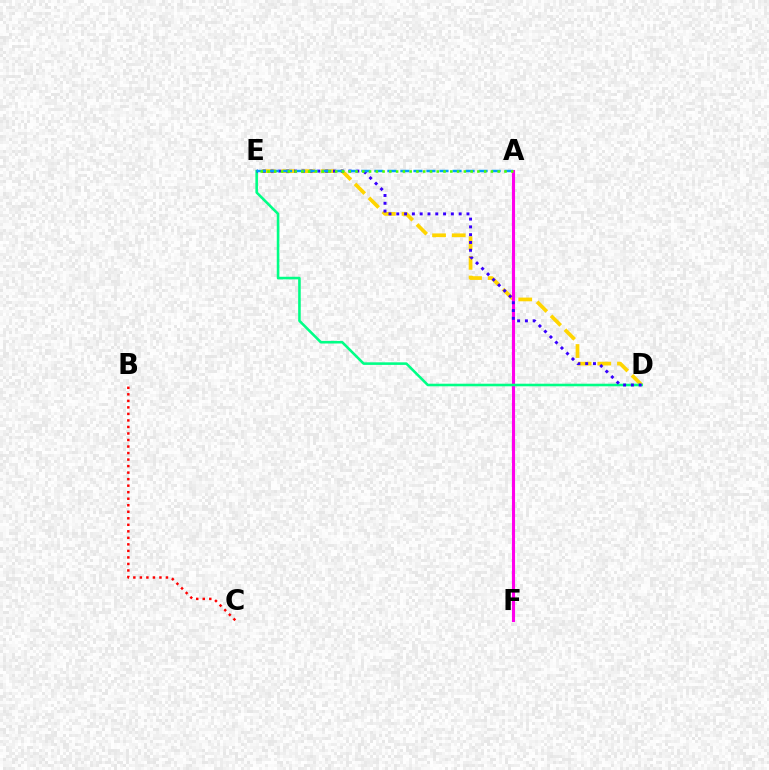{('D', 'E'): [{'color': '#ffd500', 'line_style': 'dashed', 'thickness': 2.67}, {'color': '#00ff86', 'line_style': 'solid', 'thickness': 1.86}, {'color': '#3700ff', 'line_style': 'dotted', 'thickness': 2.12}], ('A', 'F'): [{'color': '#ff00ed', 'line_style': 'solid', 'thickness': 2.23}], ('A', 'E'): [{'color': '#009eff', 'line_style': 'dashed', 'thickness': 1.77}, {'color': '#4fff00', 'line_style': 'dotted', 'thickness': 1.84}], ('B', 'C'): [{'color': '#ff0000', 'line_style': 'dotted', 'thickness': 1.77}]}